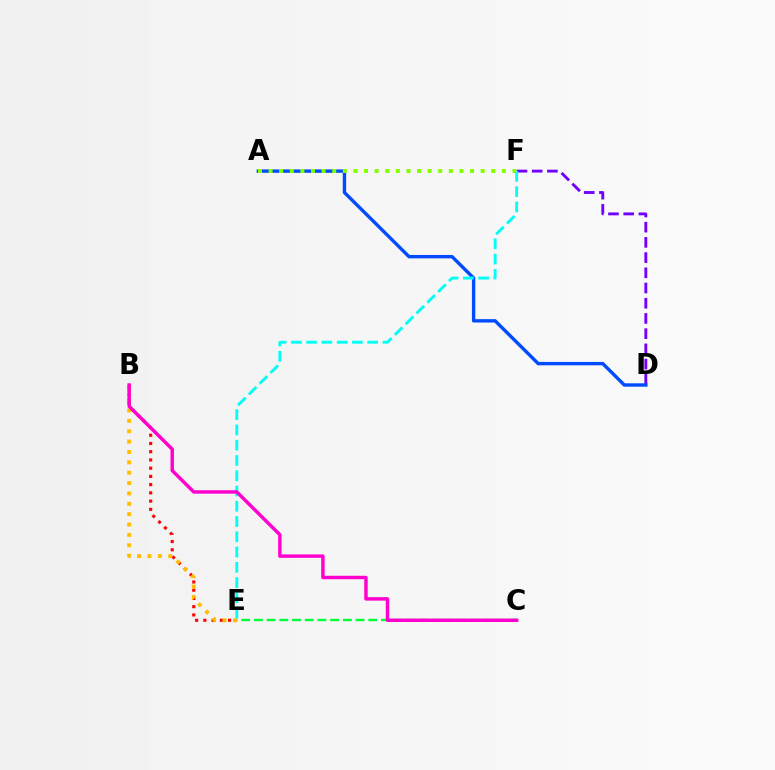{('D', 'F'): [{'color': '#7200ff', 'line_style': 'dashed', 'thickness': 2.07}], ('B', 'E'): [{'color': '#ff0000', 'line_style': 'dotted', 'thickness': 2.24}, {'color': '#ffbd00', 'line_style': 'dotted', 'thickness': 2.82}], ('A', 'D'): [{'color': '#004bff', 'line_style': 'solid', 'thickness': 2.44}], ('A', 'F'): [{'color': '#84ff00', 'line_style': 'dotted', 'thickness': 2.88}], ('C', 'E'): [{'color': '#00ff39', 'line_style': 'dashed', 'thickness': 1.73}], ('E', 'F'): [{'color': '#00fff6', 'line_style': 'dashed', 'thickness': 2.07}], ('B', 'C'): [{'color': '#ff00cf', 'line_style': 'solid', 'thickness': 2.48}]}